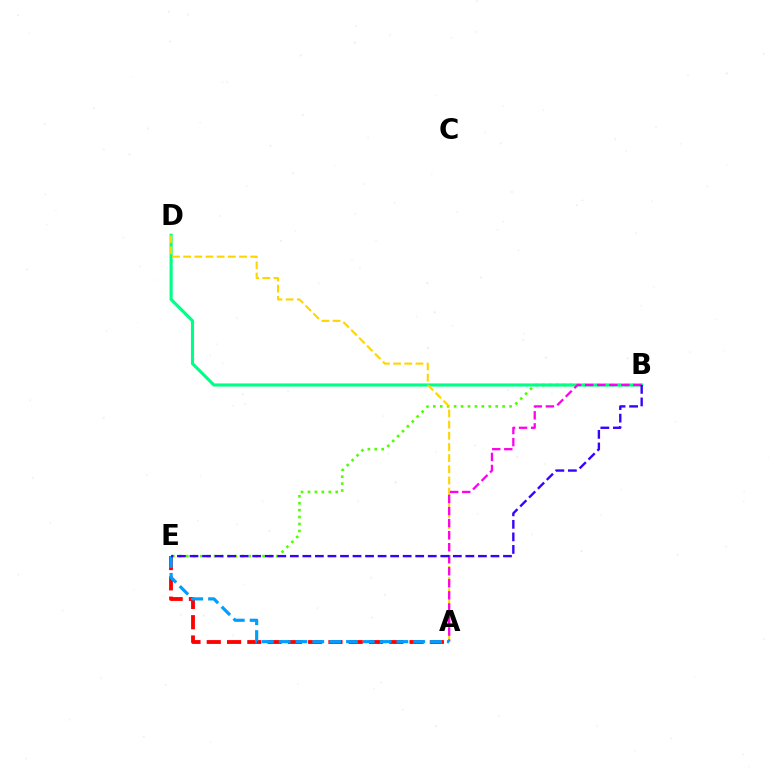{('B', 'E'): [{'color': '#4fff00', 'line_style': 'dotted', 'thickness': 1.88}, {'color': '#3700ff', 'line_style': 'dashed', 'thickness': 1.7}], ('B', 'D'): [{'color': '#00ff86', 'line_style': 'solid', 'thickness': 2.25}], ('A', 'D'): [{'color': '#ffd500', 'line_style': 'dashed', 'thickness': 1.52}], ('A', 'E'): [{'color': '#ff0000', 'line_style': 'dashed', 'thickness': 2.76}, {'color': '#009eff', 'line_style': 'dashed', 'thickness': 2.28}], ('A', 'B'): [{'color': '#ff00ed', 'line_style': 'dashed', 'thickness': 1.64}]}